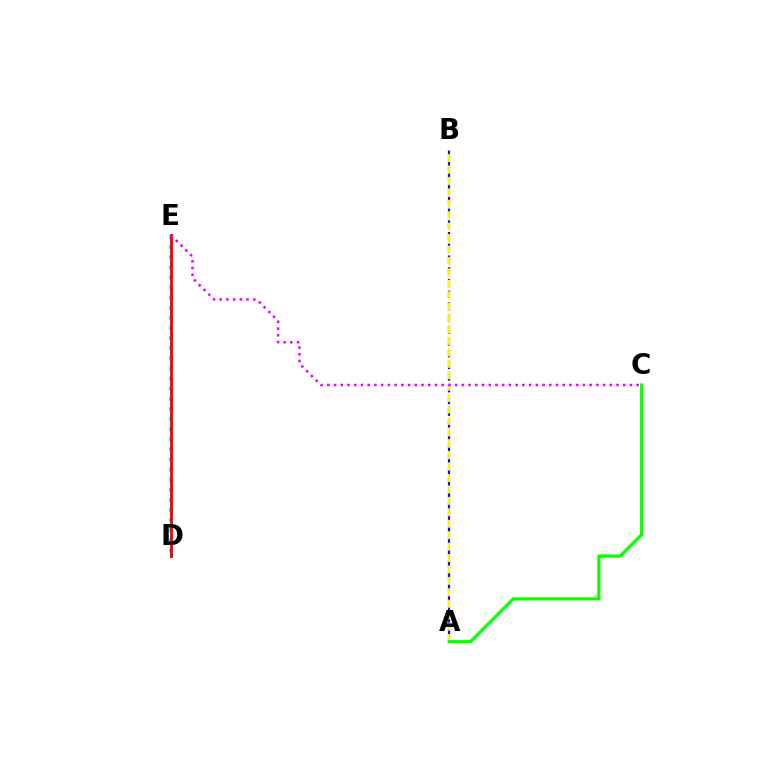{('D', 'E'): [{'color': '#00fff6', 'line_style': 'dotted', 'thickness': 2.75}, {'color': '#ff0000', 'line_style': 'solid', 'thickness': 2.08}], ('A', 'B'): [{'color': '#0010ff', 'line_style': 'dashed', 'thickness': 1.59}, {'color': '#fcf500', 'line_style': 'dashed', 'thickness': 1.55}], ('C', 'E'): [{'color': '#ee00ff', 'line_style': 'dotted', 'thickness': 1.83}], ('A', 'C'): [{'color': '#08ff00', 'line_style': 'solid', 'thickness': 2.3}]}